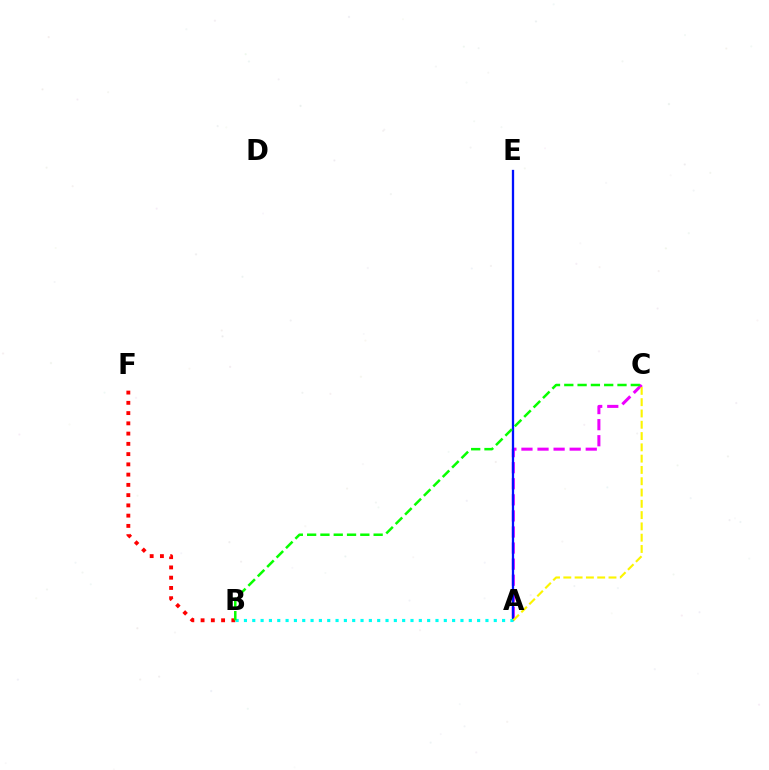{('A', 'C'): [{'color': '#ee00ff', 'line_style': 'dashed', 'thickness': 2.18}, {'color': '#fcf500', 'line_style': 'dashed', 'thickness': 1.53}], ('A', 'E'): [{'color': '#0010ff', 'line_style': 'solid', 'thickness': 1.65}], ('B', 'F'): [{'color': '#ff0000', 'line_style': 'dotted', 'thickness': 2.79}], ('A', 'B'): [{'color': '#00fff6', 'line_style': 'dotted', 'thickness': 2.26}], ('B', 'C'): [{'color': '#08ff00', 'line_style': 'dashed', 'thickness': 1.81}]}